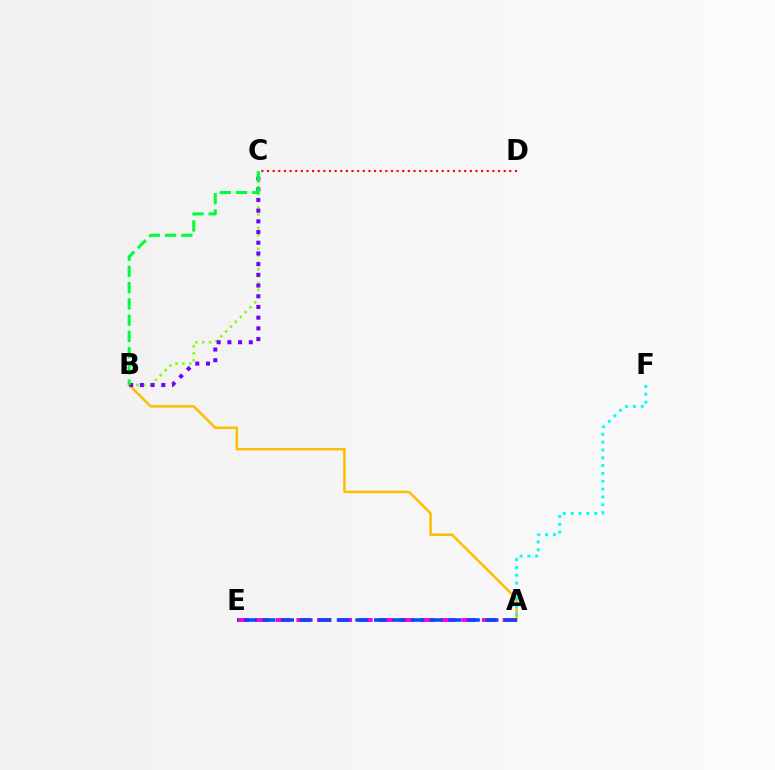{('A', 'B'): [{'color': '#ffbd00', 'line_style': 'solid', 'thickness': 1.8}], ('A', 'E'): [{'color': '#ff00cf', 'line_style': 'dashed', 'thickness': 2.8}, {'color': '#004bff', 'line_style': 'dashed', 'thickness': 2.52}], ('C', 'D'): [{'color': '#ff0000', 'line_style': 'dotted', 'thickness': 1.53}], ('B', 'C'): [{'color': '#84ff00', 'line_style': 'dotted', 'thickness': 1.86}, {'color': '#7200ff', 'line_style': 'dotted', 'thickness': 2.91}, {'color': '#00ff39', 'line_style': 'dashed', 'thickness': 2.21}], ('A', 'F'): [{'color': '#00fff6', 'line_style': 'dotted', 'thickness': 2.13}]}